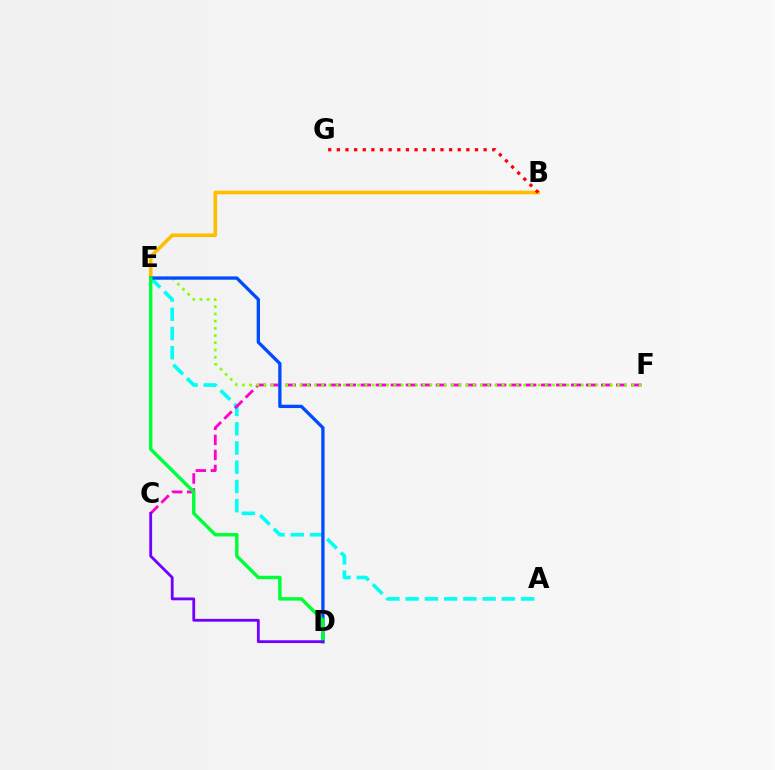{('A', 'E'): [{'color': '#00fff6', 'line_style': 'dashed', 'thickness': 2.61}], ('C', 'F'): [{'color': '#ff00cf', 'line_style': 'dashed', 'thickness': 2.04}], ('B', 'E'): [{'color': '#ffbd00', 'line_style': 'solid', 'thickness': 2.59}], ('E', 'F'): [{'color': '#84ff00', 'line_style': 'dotted', 'thickness': 1.96}], ('D', 'E'): [{'color': '#004bff', 'line_style': 'solid', 'thickness': 2.38}, {'color': '#00ff39', 'line_style': 'solid', 'thickness': 2.48}], ('B', 'G'): [{'color': '#ff0000', 'line_style': 'dotted', 'thickness': 2.35}], ('C', 'D'): [{'color': '#7200ff', 'line_style': 'solid', 'thickness': 2.03}]}